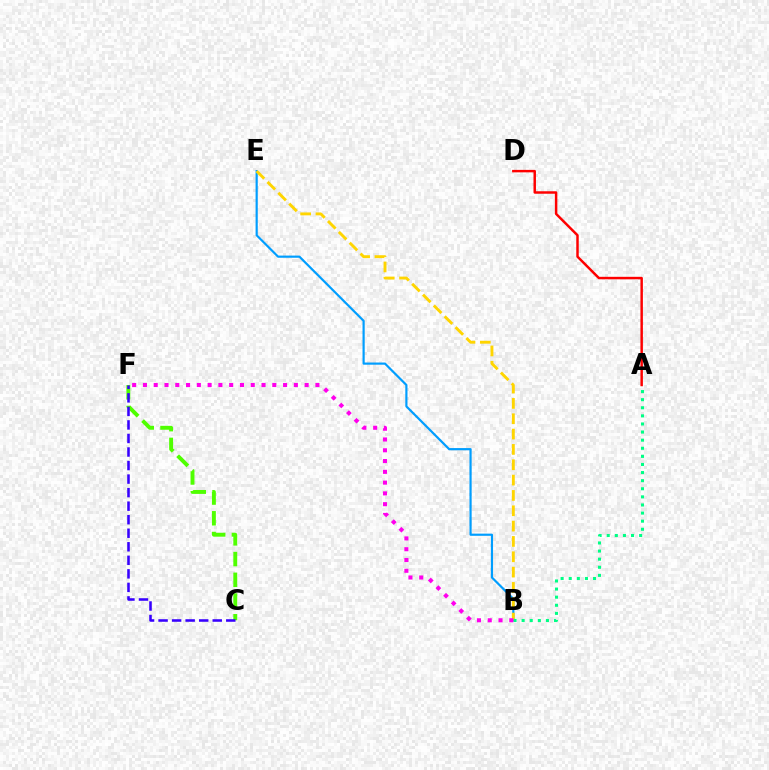{('B', 'E'): [{'color': '#009eff', 'line_style': 'solid', 'thickness': 1.57}, {'color': '#ffd500', 'line_style': 'dashed', 'thickness': 2.08}], ('A', 'D'): [{'color': '#ff0000', 'line_style': 'solid', 'thickness': 1.78}], ('C', 'F'): [{'color': '#4fff00', 'line_style': 'dashed', 'thickness': 2.82}, {'color': '#3700ff', 'line_style': 'dashed', 'thickness': 1.84}], ('A', 'B'): [{'color': '#00ff86', 'line_style': 'dotted', 'thickness': 2.2}], ('B', 'F'): [{'color': '#ff00ed', 'line_style': 'dotted', 'thickness': 2.93}]}